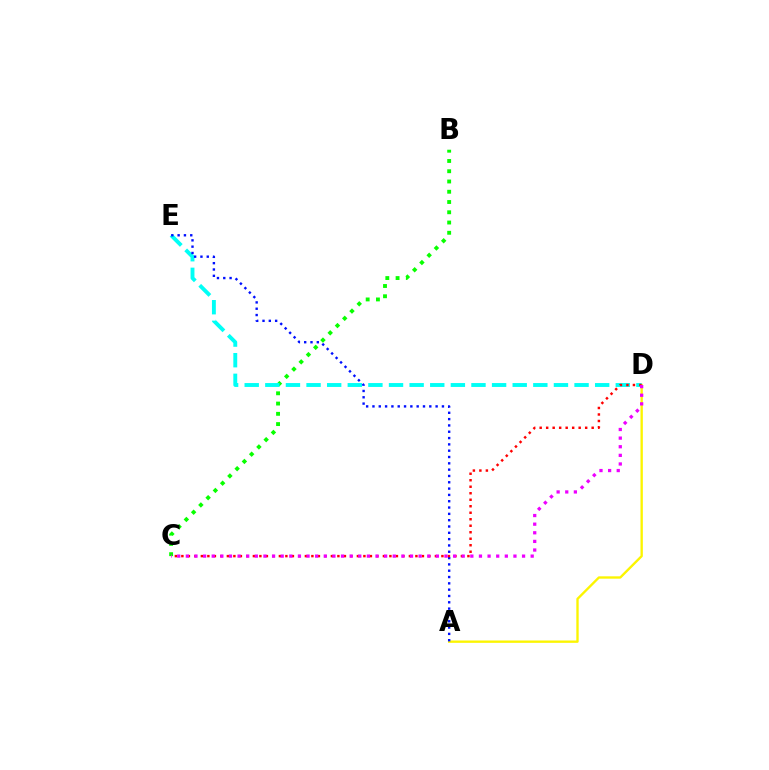{('A', 'D'): [{'color': '#fcf500', 'line_style': 'solid', 'thickness': 1.69}], ('B', 'C'): [{'color': '#08ff00', 'line_style': 'dotted', 'thickness': 2.79}], ('D', 'E'): [{'color': '#00fff6', 'line_style': 'dashed', 'thickness': 2.8}], ('A', 'E'): [{'color': '#0010ff', 'line_style': 'dotted', 'thickness': 1.72}], ('C', 'D'): [{'color': '#ff0000', 'line_style': 'dotted', 'thickness': 1.77}, {'color': '#ee00ff', 'line_style': 'dotted', 'thickness': 2.34}]}